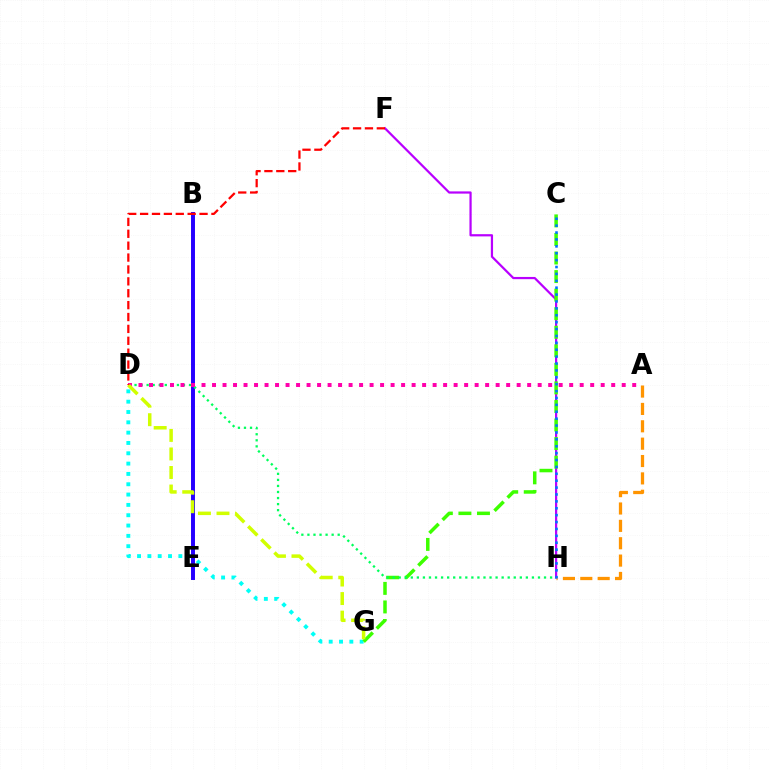{('F', 'H'): [{'color': '#b900ff', 'line_style': 'solid', 'thickness': 1.6}], ('D', 'G'): [{'color': '#00fff6', 'line_style': 'dotted', 'thickness': 2.8}, {'color': '#d1ff00', 'line_style': 'dashed', 'thickness': 2.52}], ('B', 'E'): [{'color': '#2500ff', 'line_style': 'solid', 'thickness': 2.85}], ('C', 'G'): [{'color': '#3dff00', 'line_style': 'dashed', 'thickness': 2.52}], ('A', 'H'): [{'color': '#ff9400', 'line_style': 'dashed', 'thickness': 2.36}], ('D', 'H'): [{'color': '#00ff5c', 'line_style': 'dotted', 'thickness': 1.65}], ('A', 'D'): [{'color': '#ff00ac', 'line_style': 'dotted', 'thickness': 2.85}], ('C', 'H'): [{'color': '#0074ff', 'line_style': 'dotted', 'thickness': 1.87}], ('D', 'F'): [{'color': '#ff0000', 'line_style': 'dashed', 'thickness': 1.62}]}